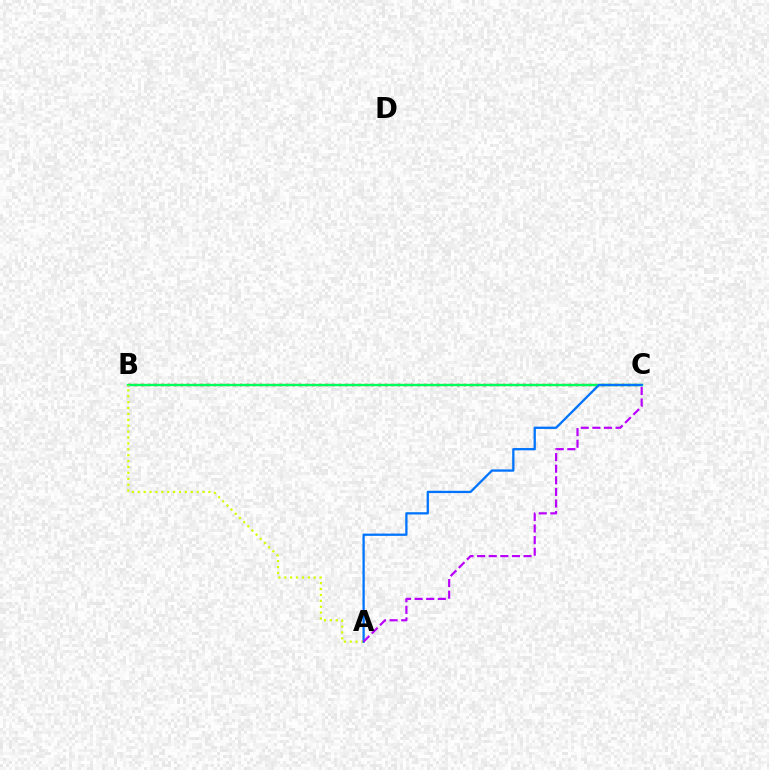{('B', 'C'): [{'color': '#ff0000', 'line_style': 'dotted', 'thickness': 1.79}, {'color': '#00ff5c', 'line_style': 'solid', 'thickness': 1.74}], ('A', 'B'): [{'color': '#d1ff00', 'line_style': 'dotted', 'thickness': 1.6}], ('A', 'C'): [{'color': '#0074ff', 'line_style': 'solid', 'thickness': 1.64}, {'color': '#b900ff', 'line_style': 'dashed', 'thickness': 1.58}]}